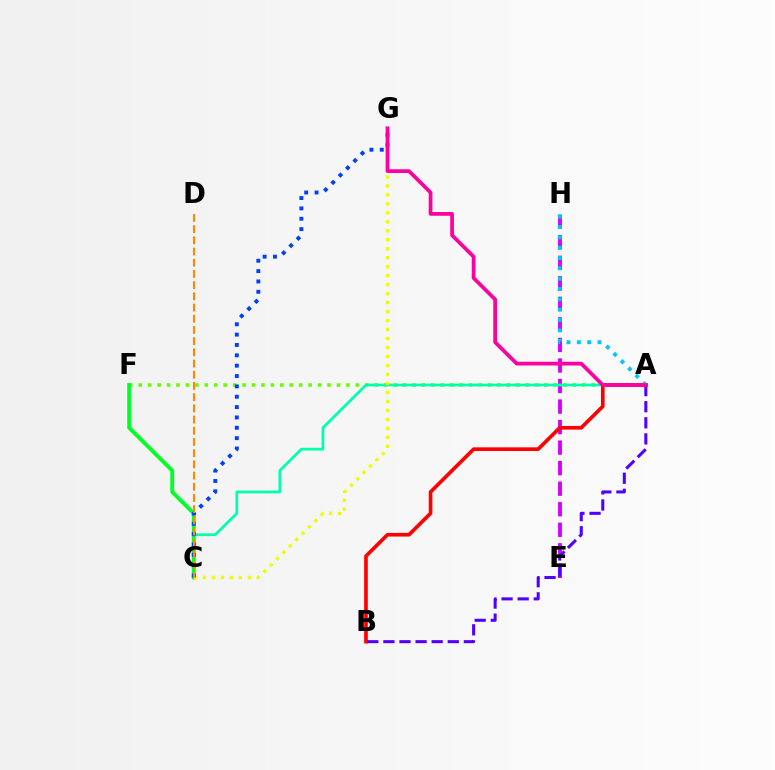{('E', 'H'): [{'color': '#d600ff', 'line_style': 'dashed', 'thickness': 2.79}], ('A', 'F'): [{'color': '#66ff00', 'line_style': 'dotted', 'thickness': 2.56}], ('A', 'C'): [{'color': '#00ffaf', 'line_style': 'solid', 'thickness': 1.97}], ('A', 'B'): [{'color': '#ff0000', 'line_style': 'solid', 'thickness': 2.63}, {'color': '#4f00ff', 'line_style': 'dashed', 'thickness': 2.19}], ('C', 'F'): [{'color': '#00ff27', 'line_style': 'solid', 'thickness': 2.78}], ('A', 'H'): [{'color': '#00c7ff', 'line_style': 'dotted', 'thickness': 2.81}], ('C', 'G'): [{'color': '#eeff00', 'line_style': 'dotted', 'thickness': 2.44}, {'color': '#003fff', 'line_style': 'dotted', 'thickness': 2.81}], ('C', 'D'): [{'color': '#ff8800', 'line_style': 'dashed', 'thickness': 1.52}], ('A', 'G'): [{'color': '#ff00a0', 'line_style': 'solid', 'thickness': 2.68}]}